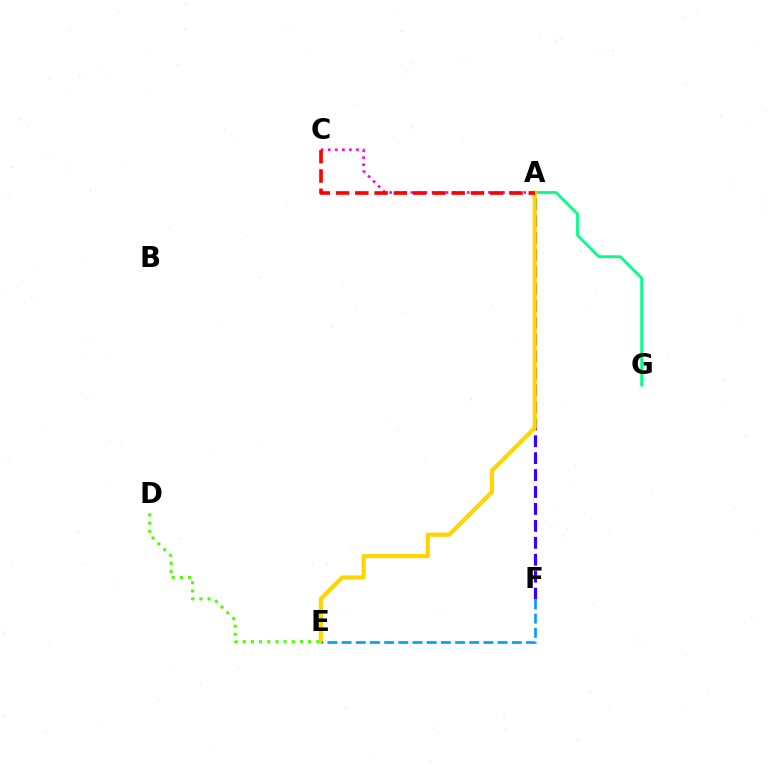{('A', 'F'): [{'color': '#3700ff', 'line_style': 'dashed', 'thickness': 2.3}], ('A', 'G'): [{'color': '#00ff86', 'line_style': 'solid', 'thickness': 2.01}], ('A', 'C'): [{'color': '#ff00ed', 'line_style': 'dotted', 'thickness': 1.92}, {'color': '#ff0000', 'line_style': 'dashed', 'thickness': 2.62}], ('A', 'E'): [{'color': '#ffd500', 'line_style': 'solid', 'thickness': 2.98}], ('D', 'E'): [{'color': '#4fff00', 'line_style': 'dotted', 'thickness': 2.22}], ('E', 'F'): [{'color': '#009eff', 'line_style': 'dashed', 'thickness': 1.93}]}